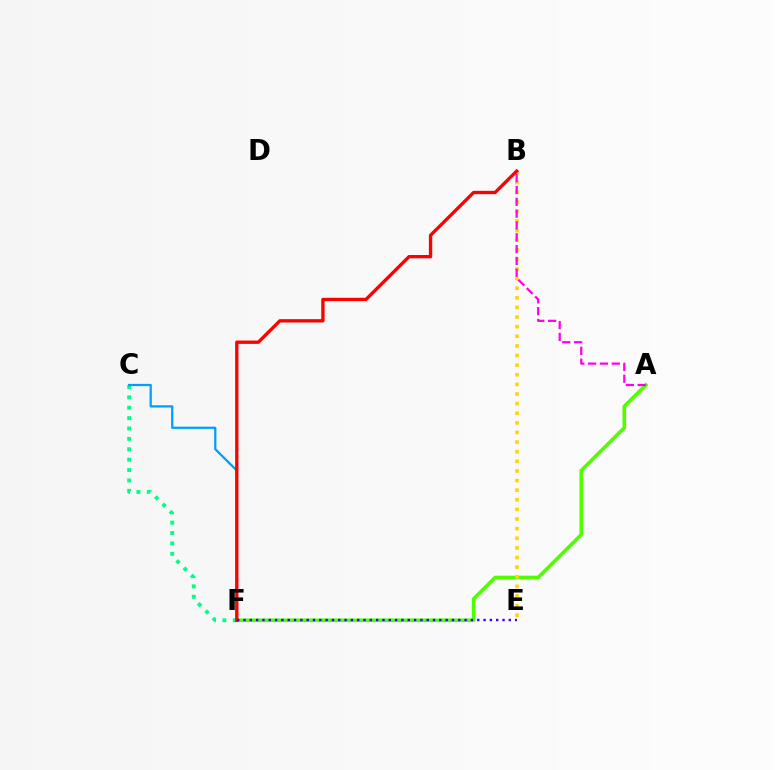{('C', 'F'): [{'color': '#00ff86', 'line_style': 'dotted', 'thickness': 2.82}, {'color': '#009eff', 'line_style': 'solid', 'thickness': 1.62}], ('A', 'F'): [{'color': '#4fff00', 'line_style': 'solid', 'thickness': 2.61}], ('B', 'E'): [{'color': '#ffd500', 'line_style': 'dotted', 'thickness': 2.61}], ('B', 'F'): [{'color': '#ff0000', 'line_style': 'solid', 'thickness': 2.4}], ('A', 'B'): [{'color': '#ff00ed', 'line_style': 'dashed', 'thickness': 1.61}], ('E', 'F'): [{'color': '#3700ff', 'line_style': 'dotted', 'thickness': 1.72}]}